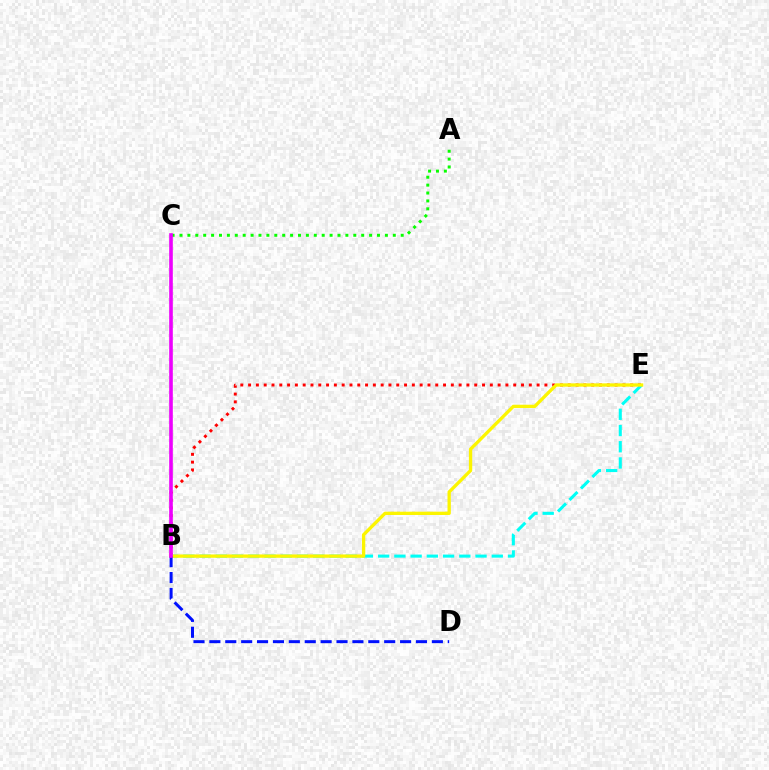{('A', 'C'): [{'color': '#08ff00', 'line_style': 'dotted', 'thickness': 2.15}], ('B', 'E'): [{'color': '#ff0000', 'line_style': 'dotted', 'thickness': 2.12}, {'color': '#00fff6', 'line_style': 'dashed', 'thickness': 2.21}, {'color': '#fcf500', 'line_style': 'solid', 'thickness': 2.39}], ('B', 'D'): [{'color': '#0010ff', 'line_style': 'dashed', 'thickness': 2.16}], ('B', 'C'): [{'color': '#ee00ff', 'line_style': 'solid', 'thickness': 2.61}]}